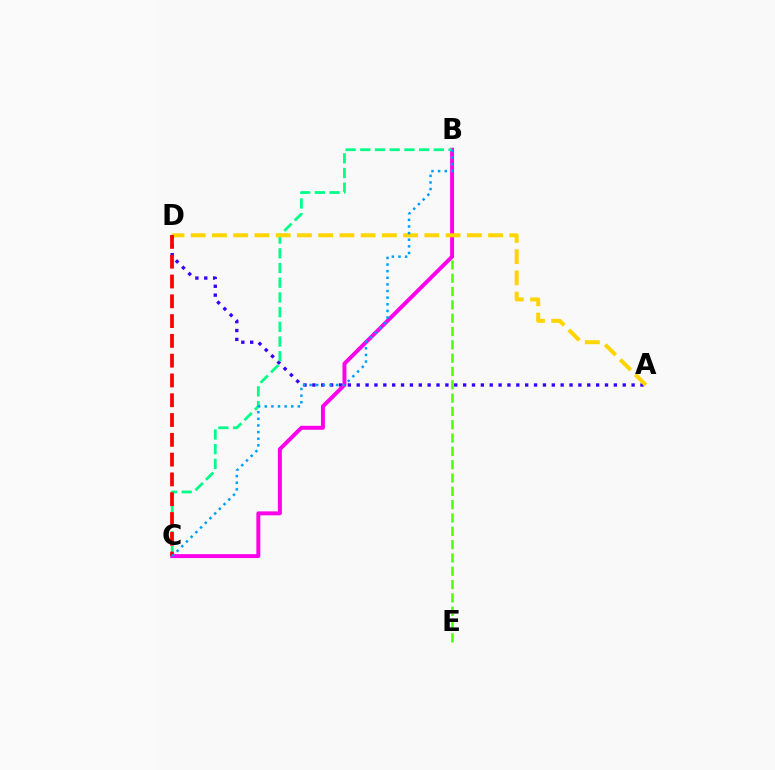{('B', 'E'): [{'color': '#4fff00', 'line_style': 'dashed', 'thickness': 1.81}], ('A', 'D'): [{'color': '#3700ff', 'line_style': 'dotted', 'thickness': 2.41}, {'color': '#ffd500', 'line_style': 'dashed', 'thickness': 2.89}], ('B', 'C'): [{'color': '#ff00ed', 'line_style': 'solid', 'thickness': 2.84}, {'color': '#00ff86', 'line_style': 'dashed', 'thickness': 2.0}, {'color': '#009eff', 'line_style': 'dotted', 'thickness': 1.8}], ('C', 'D'): [{'color': '#ff0000', 'line_style': 'dashed', 'thickness': 2.69}]}